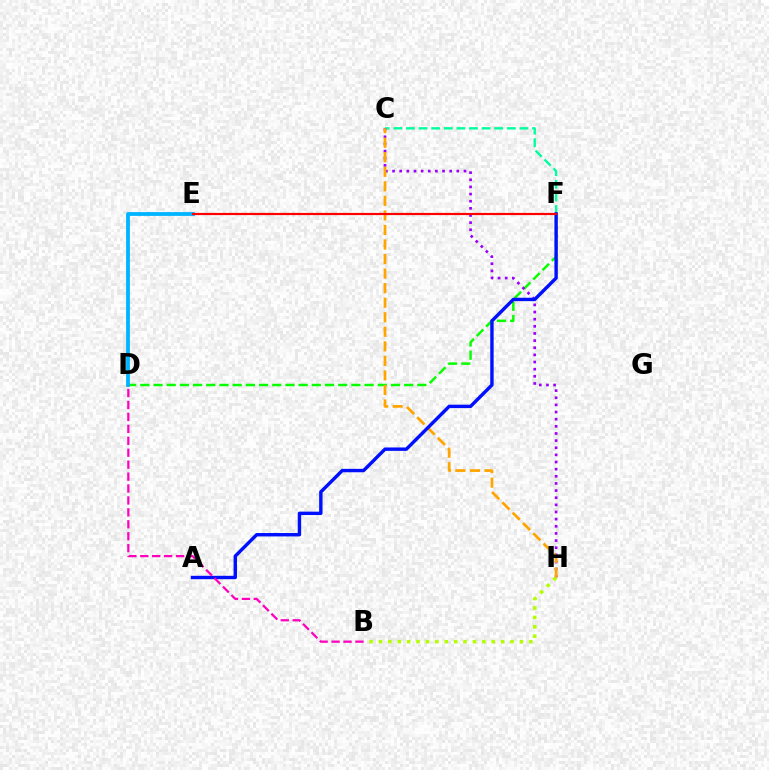{('D', 'F'): [{'color': '#08ff00', 'line_style': 'dashed', 'thickness': 1.79}], ('C', 'F'): [{'color': '#00ff9d', 'line_style': 'dashed', 'thickness': 1.71}], ('D', 'E'): [{'color': '#00b5ff', 'line_style': 'solid', 'thickness': 2.74}], ('C', 'H'): [{'color': '#9b00ff', 'line_style': 'dotted', 'thickness': 1.94}, {'color': '#ffa500', 'line_style': 'dashed', 'thickness': 1.98}], ('B', 'H'): [{'color': '#b3ff00', 'line_style': 'dotted', 'thickness': 2.55}], ('A', 'F'): [{'color': '#0010ff', 'line_style': 'solid', 'thickness': 2.45}], ('B', 'D'): [{'color': '#ff00bd', 'line_style': 'dashed', 'thickness': 1.62}], ('E', 'F'): [{'color': '#ff0000', 'line_style': 'solid', 'thickness': 1.57}]}